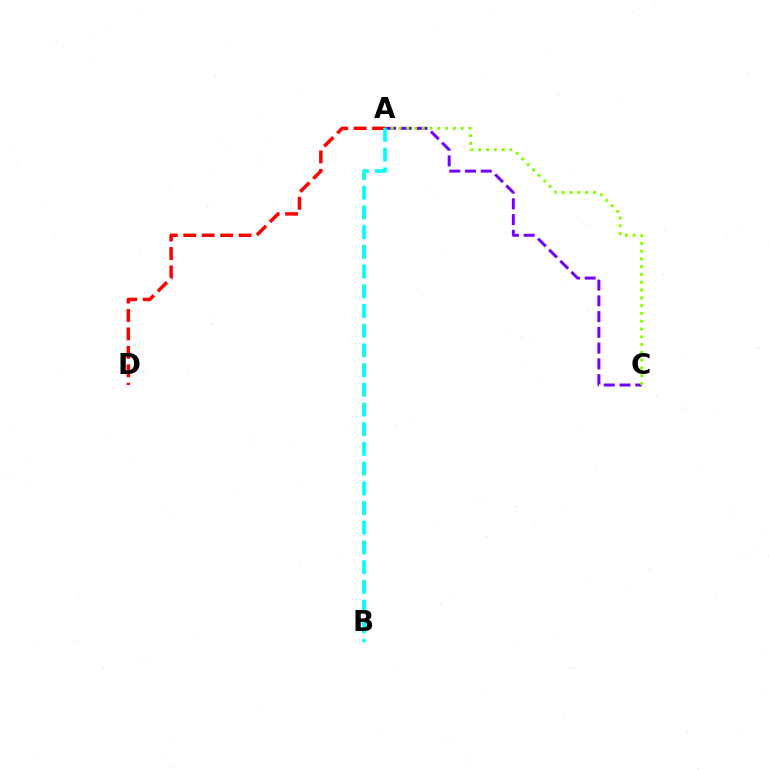{('A', 'D'): [{'color': '#ff0000', 'line_style': 'dashed', 'thickness': 2.51}], ('A', 'C'): [{'color': '#7200ff', 'line_style': 'dashed', 'thickness': 2.14}, {'color': '#84ff00', 'line_style': 'dotted', 'thickness': 2.12}], ('A', 'B'): [{'color': '#00fff6', 'line_style': 'dashed', 'thickness': 2.68}]}